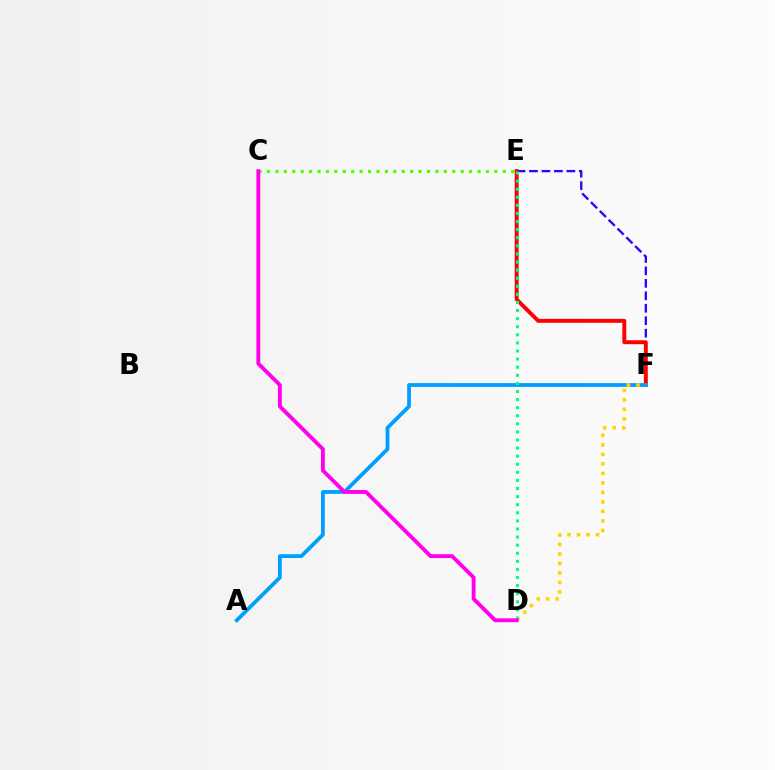{('E', 'F'): [{'color': '#3700ff', 'line_style': 'dashed', 'thickness': 1.69}, {'color': '#ff0000', 'line_style': 'solid', 'thickness': 2.82}], ('A', 'F'): [{'color': '#009eff', 'line_style': 'solid', 'thickness': 2.72}], ('C', 'E'): [{'color': '#4fff00', 'line_style': 'dotted', 'thickness': 2.29}], ('D', 'F'): [{'color': '#ffd500', 'line_style': 'dotted', 'thickness': 2.58}], ('D', 'E'): [{'color': '#00ff86', 'line_style': 'dotted', 'thickness': 2.2}], ('C', 'D'): [{'color': '#ff00ed', 'line_style': 'solid', 'thickness': 2.78}]}